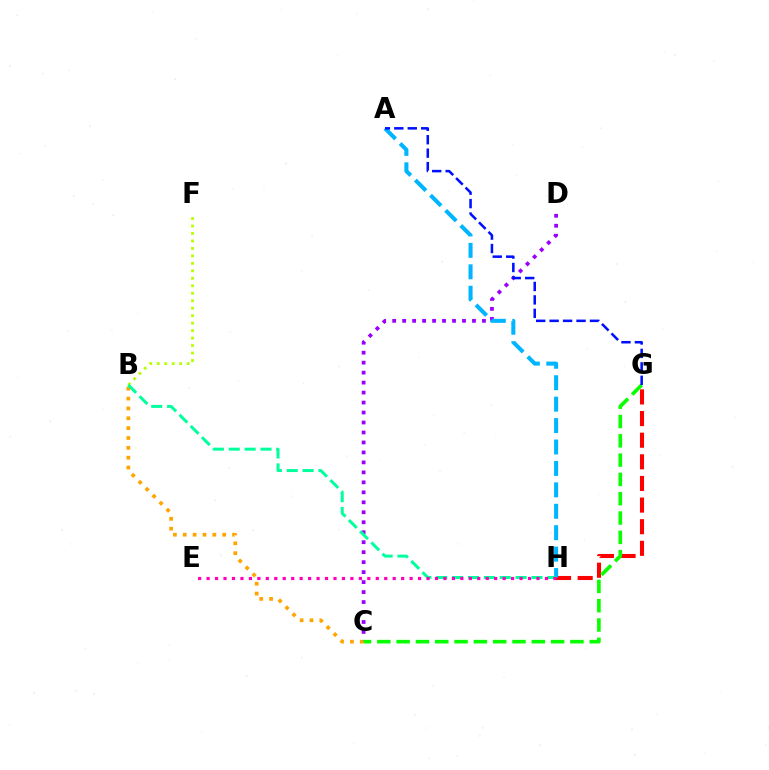{('B', 'F'): [{'color': '#b3ff00', 'line_style': 'dotted', 'thickness': 2.03}], ('G', 'H'): [{'color': '#ff0000', 'line_style': 'dashed', 'thickness': 2.94}], ('C', 'D'): [{'color': '#9b00ff', 'line_style': 'dotted', 'thickness': 2.71}], ('B', 'C'): [{'color': '#ffa500', 'line_style': 'dotted', 'thickness': 2.68}], ('C', 'G'): [{'color': '#08ff00', 'line_style': 'dashed', 'thickness': 2.62}], ('A', 'H'): [{'color': '#00b5ff', 'line_style': 'dashed', 'thickness': 2.91}], ('A', 'G'): [{'color': '#0010ff', 'line_style': 'dashed', 'thickness': 1.83}], ('B', 'H'): [{'color': '#00ff9d', 'line_style': 'dashed', 'thickness': 2.16}], ('E', 'H'): [{'color': '#ff00bd', 'line_style': 'dotted', 'thickness': 2.3}]}